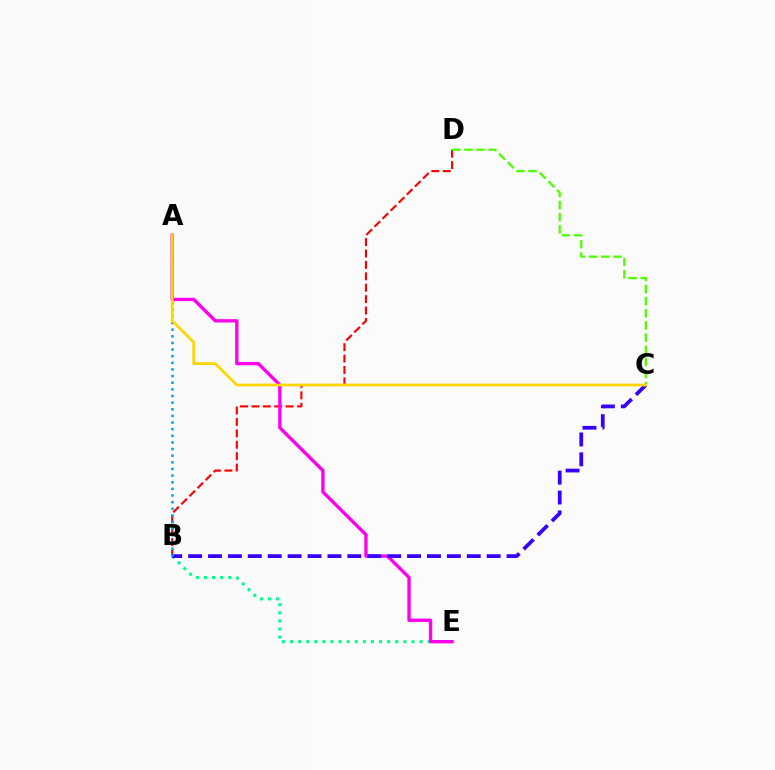{('B', 'D'): [{'color': '#ff0000', 'line_style': 'dashed', 'thickness': 1.55}], ('C', 'D'): [{'color': '#4fff00', 'line_style': 'dashed', 'thickness': 1.65}], ('B', 'E'): [{'color': '#00ff86', 'line_style': 'dotted', 'thickness': 2.2}], ('A', 'E'): [{'color': '#ff00ed', 'line_style': 'solid', 'thickness': 2.41}], ('B', 'C'): [{'color': '#3700ff', 'line_style': 'dashed', 'thickness': 2.7}], ('A', 'B'): [{'color': '#009eff', 'line_style': 'dotted', 'thickness': 1.8}], ('A', 'C'): [{'color': '#ffd500', 'line_style': 'solid', 'thickness': 1.99}]}